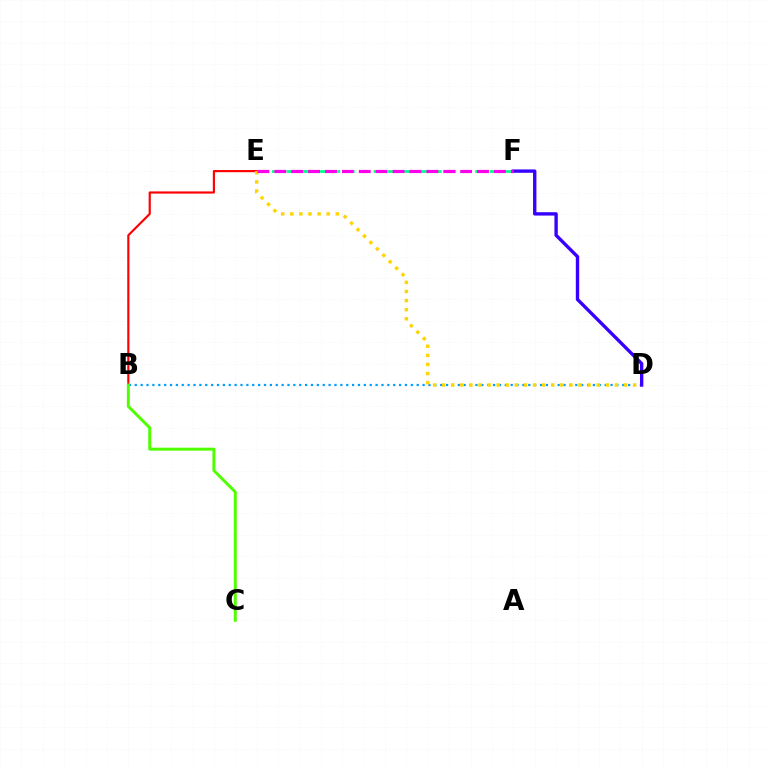{('B', 'E'): [{'color': '#ff0000', 'line_style': 'solid', 'thickness': 1.56}], ('E', 'F'): [{'color': '#00ff86', 'line_style': 'dashed', 'thickness': 1.97}, {'color': '#ff00ed', 'line_style': 'dashed', 'thickness': 2.3}], ('B', 'D'): [{'color': '#009eff', 'line_style': 'dotted', 'thickness': 1.6}], ('B', 'C'): [{'color': '#4fff00', 'line_style': 'solid', 'thickness': 2.13}], ('D', 'E'): [{'color': '#ffd500', 'line_style': 'dotted', 'thickness': 2.47}], ('D', 'F'): [{'color': '#3700ff', 'line_style': 'solid', 'thickness': 2.42}]}